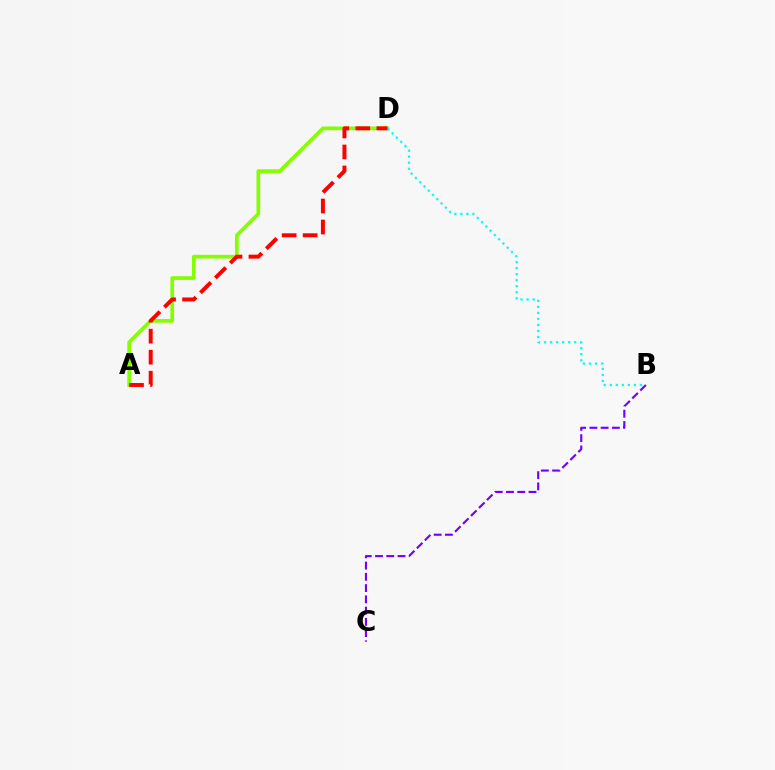{('B', 'C'): [{'color': '#7200ff', 'line_style': 'dashed', 'thickness': 1.53}], ('A', 'D'): [{'color': '#84ff00', 'line_style': 'solid', 'thickness': 2.67}, {'color': '#ff0000', 'line_style': 'dashed', 'thickness': 2.85}], ('B', 'D'): [{'color': '#00fff6', 'line_style': 'dotted', 'thickness': 1.64}]}